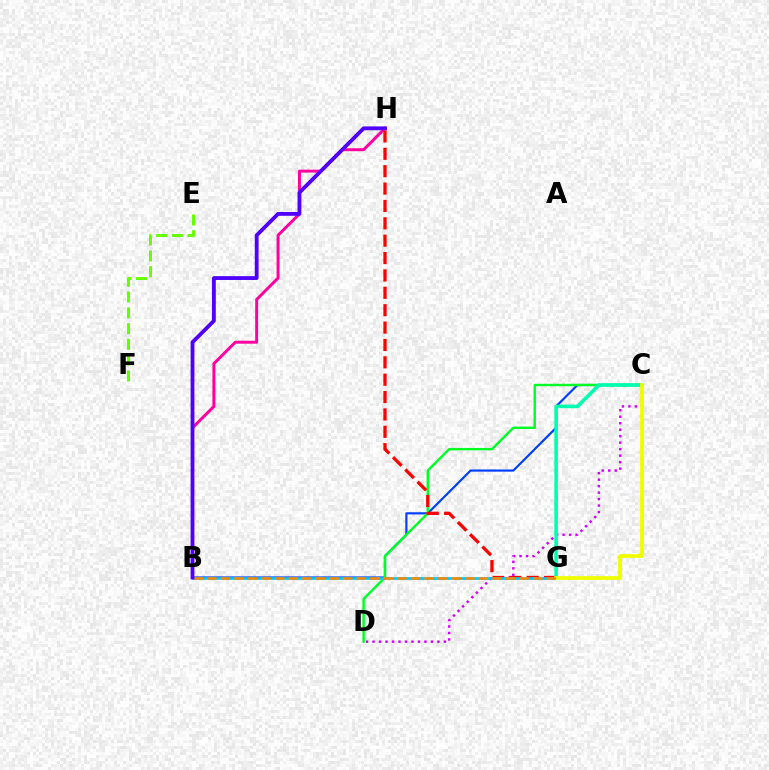{('E', 'F'): [{'color': '#66ff00', 'line_style': 'dashed', 'thickness': 2.14}], ('B', 'C'): [{'color': '#003fff', 'line_style': 'solid', 'thickness': 1.57}], ('C', 'D'): [{'color': '#00ff27', 'line_style': 'solid', 'thickness': 1.74}, {'color': '#d600ff', 'line_style': 'dotted', 'thickness': 1.76}], ('B', 'H'): [{'color': '#ff00a0', 'line_style': 'solid', 'thickness': 2.12}, {'color': '#4f00ff', 'line_style': 'solid', 'thickness': 2.75}], ('C', 'G'): [{'color': '#00ffaf', 'line_style': 'solid', 'thickness': 2.57}, {'color': '#eeff00', 'line_style': 'solid', 'thickness': 2.7}], ('G', 'H'): [{'color': '#ff0000', 'line_style': 'dashed', 'thickness': 2.36}], ('B', 'G'): [{'color': '#00c7ff', 'line_style': 'solid', 'thickness': 1.94}, {'color': '#ff8800', 'line_style': 'dashed', 'thickness': 1.84}]}